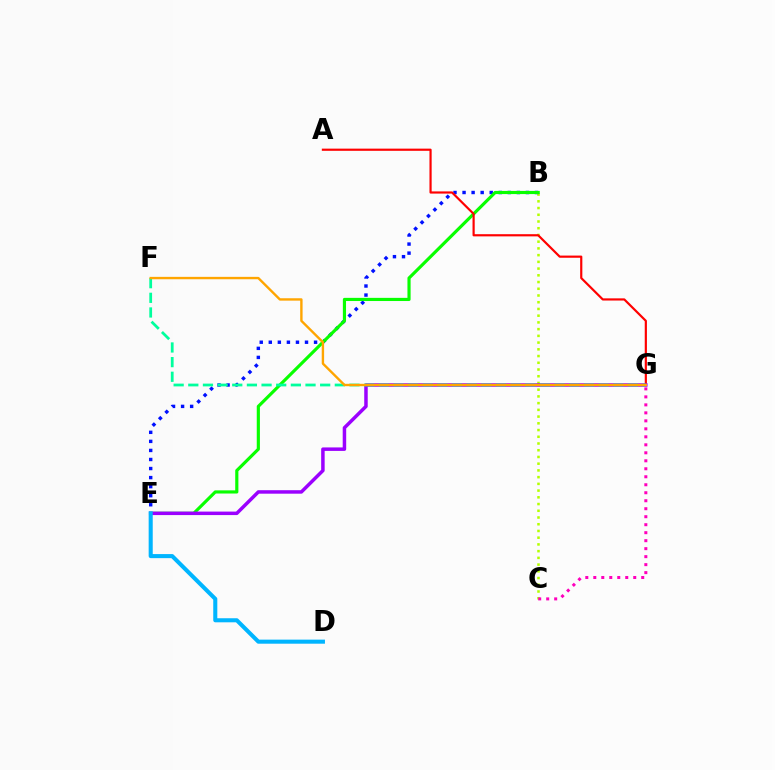{('B', 'C'): [{'color': '#b3ff00', 'line_style': 'dotted', 'thickness': 1.83}], ('B', 'E'): [{'color': '#0010ff', 'line_style': 'dotted', 'thickness': 2.46}, {'color': '#08ff00', 'line_style': 'solid', 'thickness': 2.27}], ('A', 'G'): [{'color': '#ff0000', 'line_style': 'solid', 'thickness': 1.57}], ('E', 'G'): [{'color': '#9b00ff', 'line_style': 'solid', 'thickness': 2.51}], ('F', 'G'): [{'color': '#00ff9d', 'line_style': 'dashed', 'thickness': 1.99}, {'color': '#ffa500', 'line_style': 'solid', 'thickness': 1.72}], ('D', 'E'): [{'color': '#00b5ff', 'line_style': 'solid', 'thickness': 2.93}], ('C', 'G'): [{'color': '#ff00bd', 'line_style': 'dotted', 'thickness': 2.17}]}